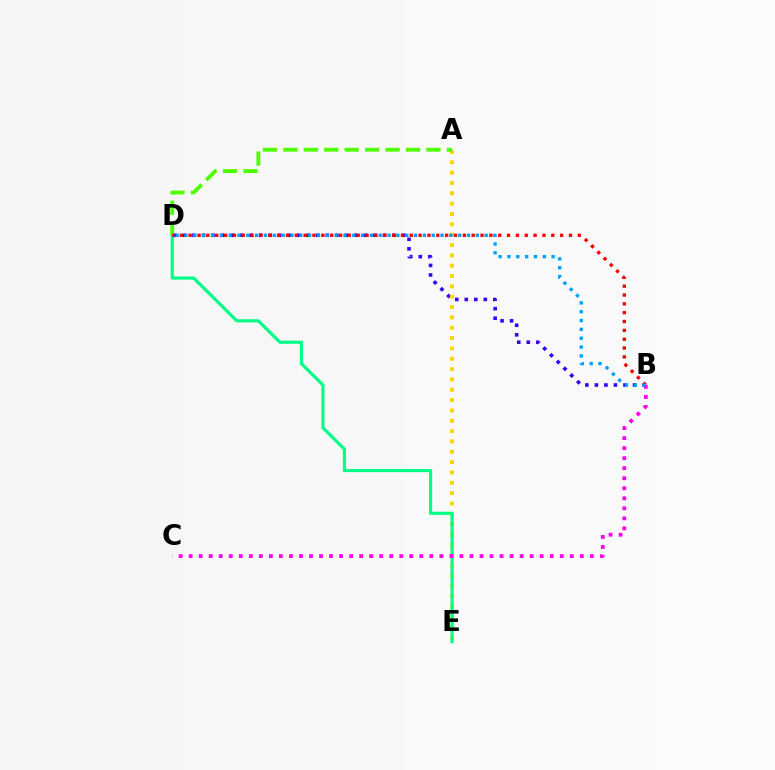{('B', 'D'): [{'color': '#3700ff', 'line_style': 'dotted', 'thickness': 2.59}, {'color': '#ff0000', 'line_style': 'dotted', 'thickness': 2.4}, {'color': '#009eff', 'line_style': 'dotted', 'thickness': 2.4}], ('A', 'E'): [{'color': '#ffd500', 'line_style': 'dotted', 'thickness': 2.81}], ('D', 'E'): [{'color': '#00ff86', 'line_style': 'solid', 'thickness': 2.27}], ('A', 'D'): [{'color': '#4fff00', 'line_style': 'dashed', 'thickness': 2.78}], ('B', 'C'): [{'color': '#ff00ed', 'line_style': 'dotted', 'thickness': 2.73}]}